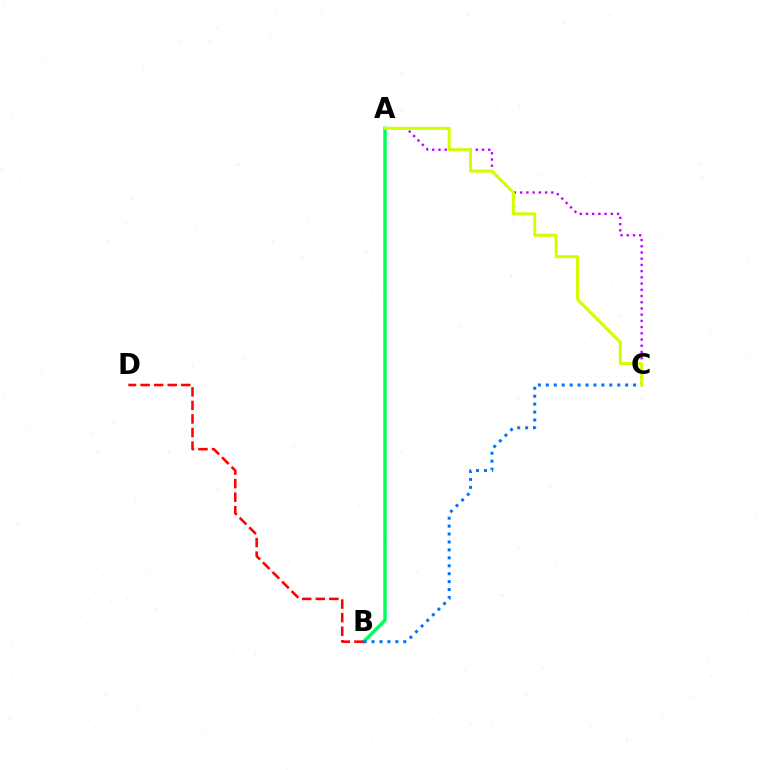{('A', 'C'): [{'color': '#b900ff', 'line_style': 'dotted', 'thickness': 1.69}, {'color': '#d1ff00', 'line_style': 'solid', 'thickness': 2.16}], ('A', 'B'): [{'color': '#00ff5c', 'line_style': 'solid', 'thickness': 2.47}], ('B', 'C'): [{'color': '#0074ff', 'line_style': 'dotted', 'thickness': 2.16}], ('B', 'D'): [{'color': '#ff0000', 'line_style': 'dashed', 'thickness': 1.84}]}